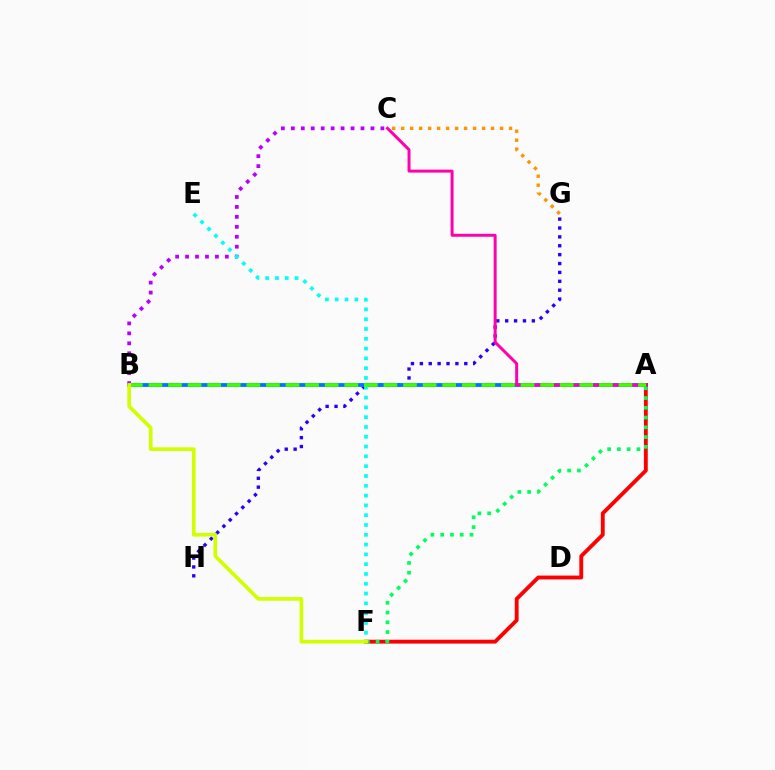{('G', 'H'): [{'color': '#2500ff', 'line_style': 'dotted', 'thickness': 2.41}], ('A', 'B'): [{'color': '#0074ff', 'line_style': 'solid', 'thickness': 2.74}, {'color': '#3dff00', 'line_style': 'dashed', 'thickness': 2.66}], ('B', 'C'): [{'color': '#b900ff', 'line_style': 'dotted', 'thickness': 2.7}], ('A', 'F'): [{'color': '#ff0000', 'line_style': 'solid', 'thickness': 2.77}, {'color': '#00ff5c', 'line_style': 'dotted', 'thickness': 2.65}], ('E', 'F'): [{'color': '#00fff6', 'line_style': 'dotted', 'thickness': 2.66}], ('A', 'C'): [{'color': '#ff00ac', 'line_style': 'solid', 'thickness': 2.14}], ('B', 'F'): [{'color': '#d1ff00', 'line_style': 'solid', 'thickness': 2.64}], ('C', 'G'): [{'color': '#ff9400', 'line_style': 'dotted', 'thickness': 2.44}]}